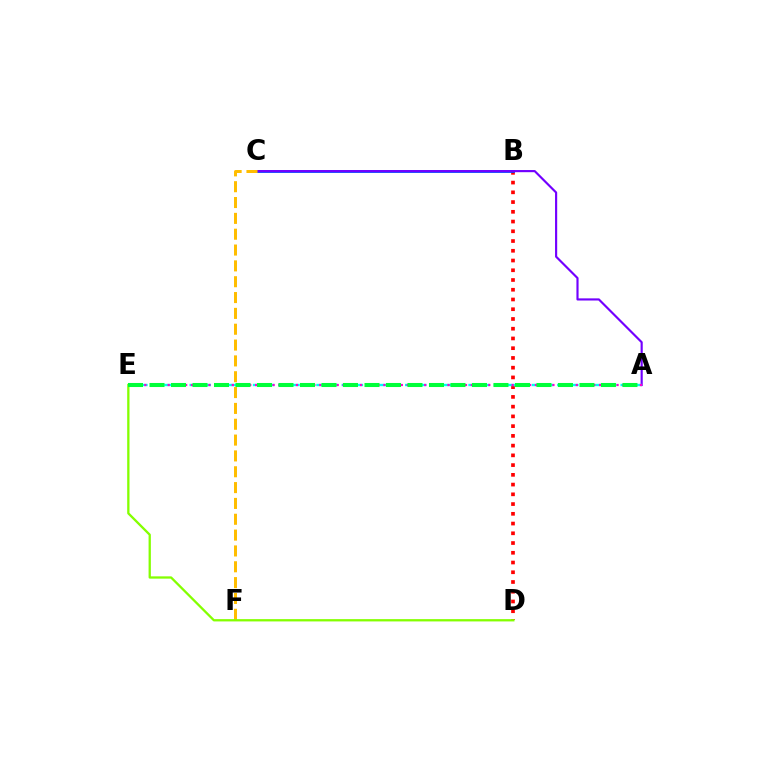{('B', 'D'): [{'color': '#ff0000', 'line_style': 'dotted', 'thickness': 2.65}], ('B', 'C'): [{'color': '#004bff', 'line_style': 'solid', 'thickness': 2.01}], ('A', 'C'): [{'color': '#7200ff', 'line_style': 'solid', 'thickness': 1.55}], ('C', 'F'): [{'color': '#ffbd00', 'line_style': 'dashed', 'thickness': 2.15}], ('A', 'E'): [{'color': '#00fff6', 'line_style': 'dashed', 'thickness': 1.72}, {'color': '#ff00cf', 'line_style': 'dotted', 'thickness': 1.58}, {'color': '#00ff39', 'line_style': 'dashed', 'thickness': 2.92}], ('D', 'E'): [{'color': '#84ff00', 'line_style': 'solid', 'thickness': 1.65}]}